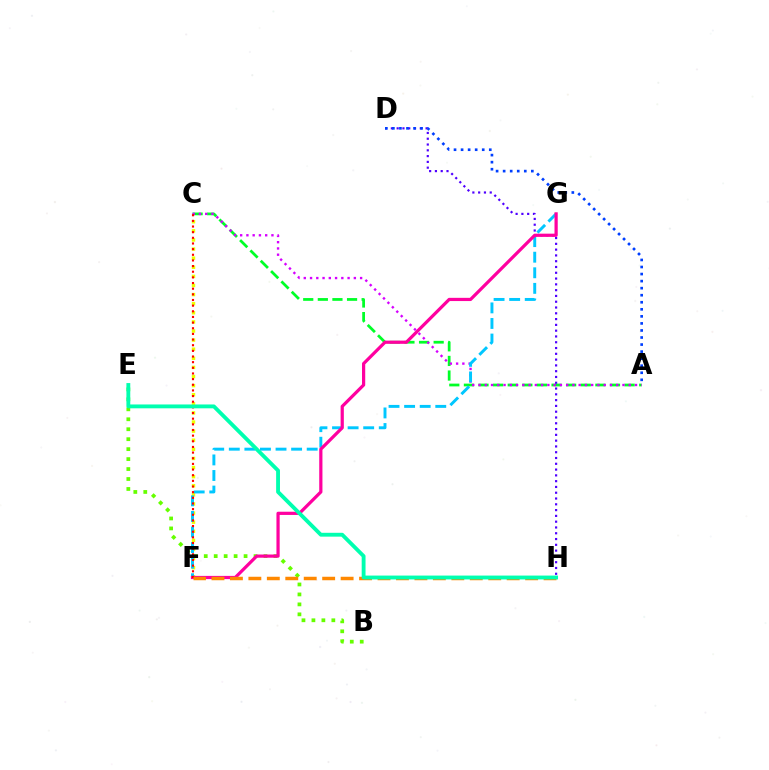{('A', 'C'): [{'color': '#00ff27', 'line_style': 'dashed', 'thickness': 1.98}, {'color': '#d600ff', 'line_style': 'dotted', 'thickness': 1.7}], ('C', 'F'): [{'color': '#eeff00', 'line_style': 'dotted', 'thickness': 2.47}, {'color': '#ff0000', 'line_style': 'dotted', 'thickness': 1.54}], ('D', 'H'): [{'color': '#4f00ff', 'line_style': 'dotted', 'thickness': 1.57}], ('F', 'G'): [{'color': '#00c7ff', 'line_style': 'dashed', 'thickness': 2.12}, {'color': '#ff00a0', 'line_style': 'solid', 'thickness': 2.32}], ('B', 'E'): [{'color': '#66ff00', 'line_style': 'dotted', 'thickness': 2.71}], ('F', 'H'): [{'color': '#ff8800', 'line_style': 'dashed', 'thickness': 2.51}], ('E', 'H'): [{'color': '#00ffaf', 'line_style': 'solid', 'thickness': 2.77}], ('A', 'D'): [{'color': '#003fff', 'line_style': 'dotted', 'thickness': 1.92}]}